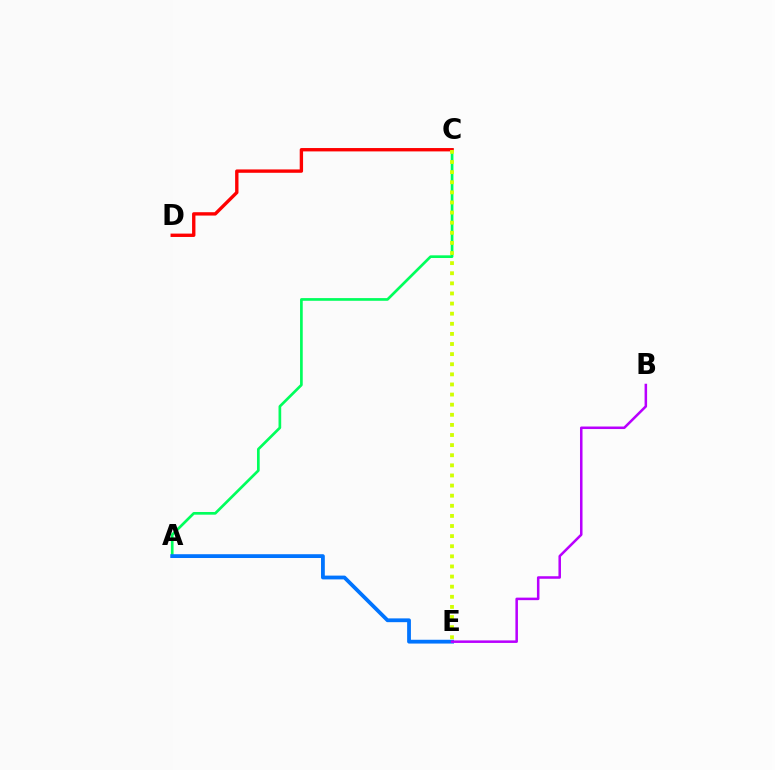{('A', 'C'): [{'color': '#00ff5c', 'line_style': 'solid', 'thickness': 1.93}], ('C', 'D'): [{'color': '#ff0000', 'line_style': 'solid', 'thickness': 2.42}], ('A', 'E'): [{'color': '#0074ff', 'line_style': 'solid', 'thickness': 2.73}], ('C', 'E'): [{'color': '#d1ff00', 'line_style': 'dotted', 'thickness': 2.75}], ('B', 'E'): [{'color': '#b900ff', 'line_style': 'solid', 'thickness': 1.82}]}